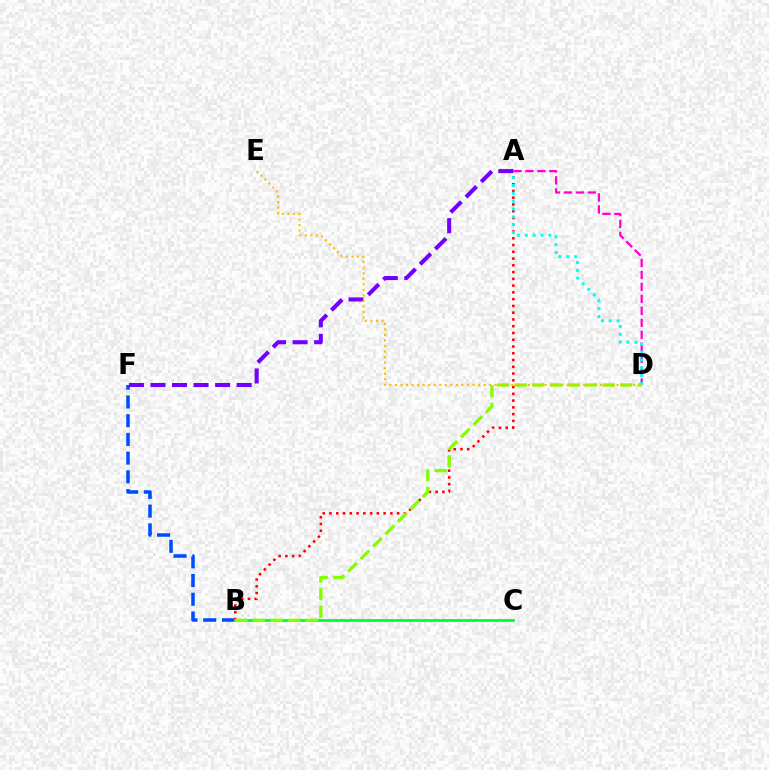{('B', 'F'): [{'color': '#004bff', 'line_style': 'dashed', 'thickness': 2.55}], ('A', 'B'): [{'color': '#ff0000', 'line_style': 'dotted', 'thickness': 1.84}], ('A', 'D'): [{'color': '#ff00cf', 'line_style': 'dashed', 'thickness': 1.63}, {'color': '#00fff6', 'line_style': 'dotted', 'thickness': 2.13}], ('A', 'F'): [{'color': '#7200ff', 'line_style': 'dashed', 'thickness': 2.93}], ('B', 'C'): [{'color': '#00ff39', 'line_style': 'solid', 'thickness': 2.05}], ('B', 'D'): [{'color': '#84ff00', 'line_style': 'dashed', 'thickness': 2.39}], ('D', 'E'): [{'color': '#ffbd00', 'line_style': 'dotted', 'thickness': 1.51}]}